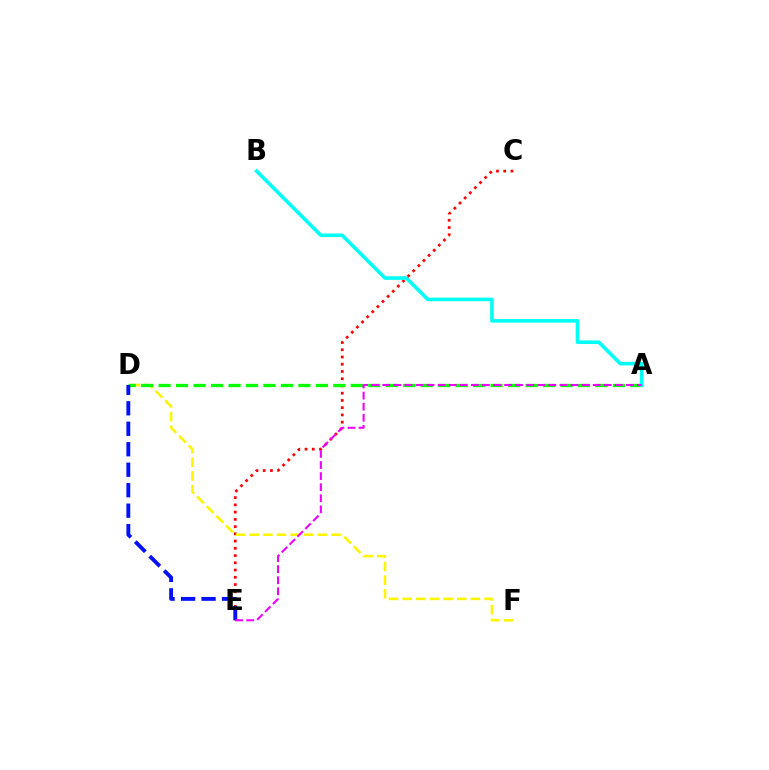{('C', 'E'): [{'color': '#ff0000', 'line_style': 'dotted', 'thickness': 1.97}], ('D', 'F'): [{'color': '#fcf500', 'line_style': 'dashed', 'thickness': 1.85}], ('A', 'D'): [{'color': '#08ff00', 'line_style': 'dashed', 'thickness': 2.37}], ('D', 'E'): [{'color': '#0010ff', 'line_style': 'dashed', 'thickness': 2.78}], ('A', 'B'): [{'color': '#00fff6', 'line_style': 'solid', 'thickness': 2.6}], ('A', 'E'): [{'color': '#ee00ff', 'line_style': 'dashed', 'thickness': 1.5}]}